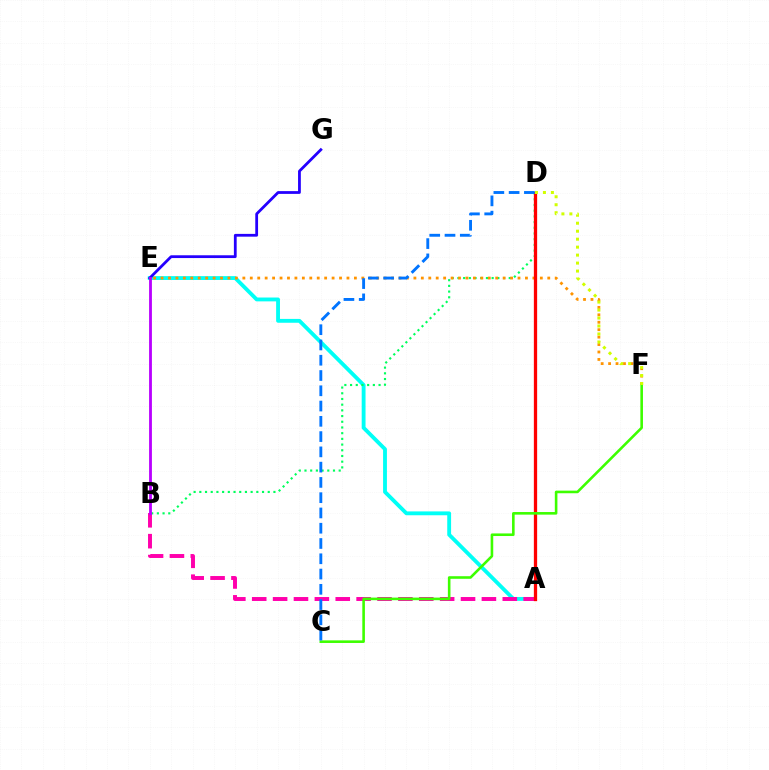{('A', 'E'): [{'color': '#00fff6', 'line_style': 'solid', 'thickness': 2.77}], ('B', 'D'): [{'color': '#00ff5c', 'line_style': 'dotted', 'thickness': 1.55}], ('A', 'B'): [{'color': '#ff00ac', 'line_style': 'dashed', 'thickness': 2.84}], ('E', 'G'): [{'color': '#2500ff', 'line_style': 'solid', 'thickness': 2.0}], ('E', 'F'): [{'color': '#ff9400', 'line_style': 'dotted', 'thickness': 2.02}], ('A', 'D'): [{'color': '#ff0000', 'line_style': 'solid', 'thickness': 2.36}], ('C', 'F'): [{'color': '#3dff00', 'line_style': 'solid', 'thickness': 1.87}], ('D', 'F'): [{'color': '#d1ff00', 'line_style': 'dotted', 'thickness': 2.17}], ('B', 'E'): [{'color': '#b900ff', 'line_style': 'solid', 'thickness': 2.03}], ('C', 'D'): [{'color': '#0074ff', 'line_style': 'dashed', 'thickness': 2.07}]}